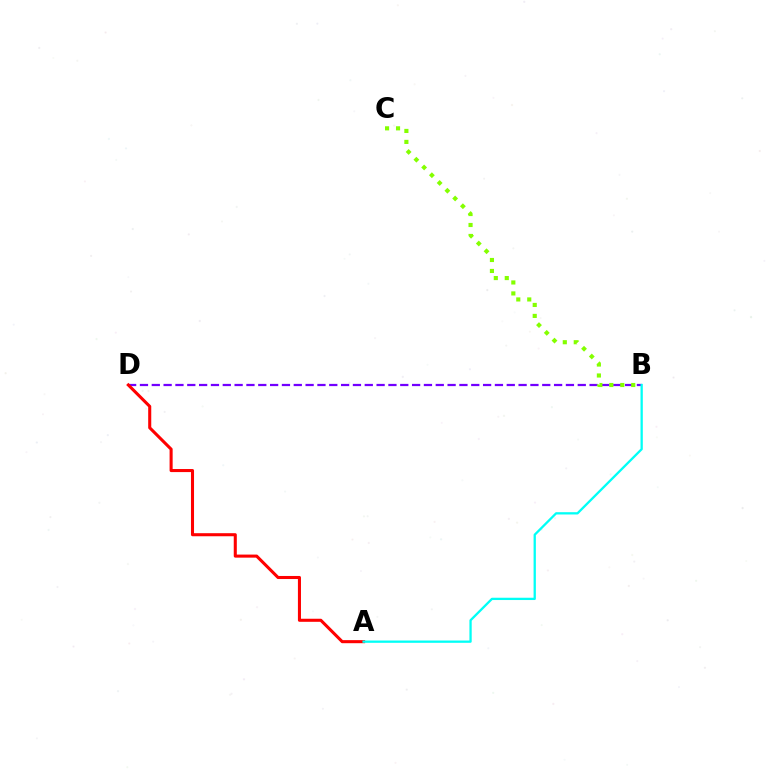{('B', 'D'): [{'color': '#7200ff', 'line_style': 'dashed', 'thickness': 1.61}], ('A', 'D'): [{'color': '#ff0000', 'line_style': 'solid', 'thickness': 2.21}], ('A', 'B'): [{'color': '#00fff6', 'line_style': 'solid', 'thickness': 1.65}], ('B', 'C'): [{'color': '#84ff00', 'line_style': 'dotted', 'thickness': 2.98}]}